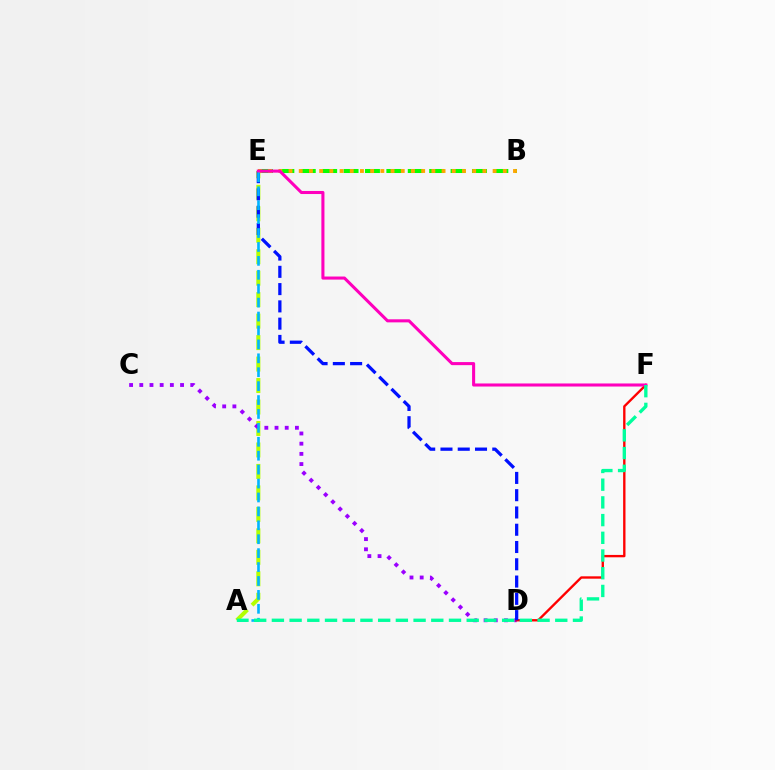{('A', 'E'): [{'color': '#b3ff00', 'line_style': 'dashed', 'thickness': 2.92}, {'color': '#00b5ff', 'line_style': 'dashed', 'thickness': 1.89}], ('B', 'E'): [{'color': '#08ff00', 'line_style': 'dashed', 'thickness': 2.91}, {'color': '#ffa500', 'line_style': 'dotted', 'thickness': 2.77}], ('C', 'D'): [{'color': '#9b00ff', 'line_style': 'dotted', 'thickness': 2.77}], ('D', 'F'): [{'color': '#ff0000', 'line_style': 'solid', 'thickness': 1.7}], ('D', 'E'): [{'color': '#0010ff', 'line_style': 'dashed', 'thickness': 2.35}], ('E', 'F'): [{'color': '#ff00bd', 'line_style': 'solid', 'thickness': 2.21}], ('A', 'F'): [{'color': '#00ff9d', 'line_style': 'dashed', 'thickness': 2.41}]}